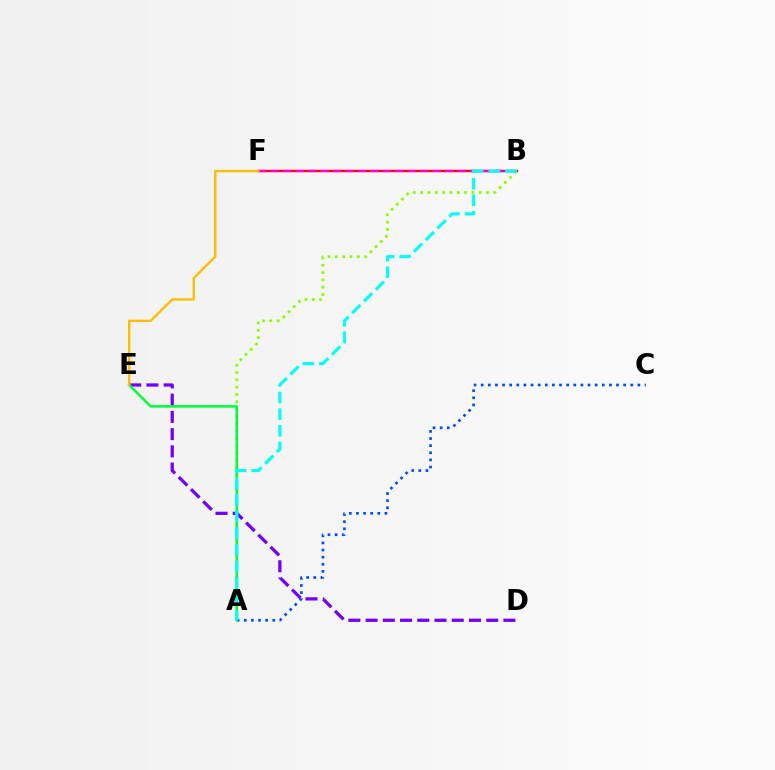{('B', 'F'): [{'color': '#ff0000', 'line_style': 'solid', 'thickness': 1.68}, {'color': '#ff00cf', 'line_style': 'dashed', 'thickness': 1.69}], ('D', 'E'): [{'color': '#7200ff', 'line_style': 'dashed', 'thickness': 2.34}], ('A', 'B'): [{'color': '#84ff00', 'line_style': 'dotted', 'thickness': 1.99}, {'color': '#00fff6', 'line_style': 'dashed', 'thickness': 2.26}], ('A', 'C'): [{'color': '#004bff', 'line_style': 'dotted', 'thickness': 1.94}], ('A', 'E'): [{'color': '#00ff39', 'line_style': 'solid', 'thickness': 1.81}], ('E', 'F'): [{'color': '#ffbd00', 'line_style': 'solid', 'thickness': 1.69}]}